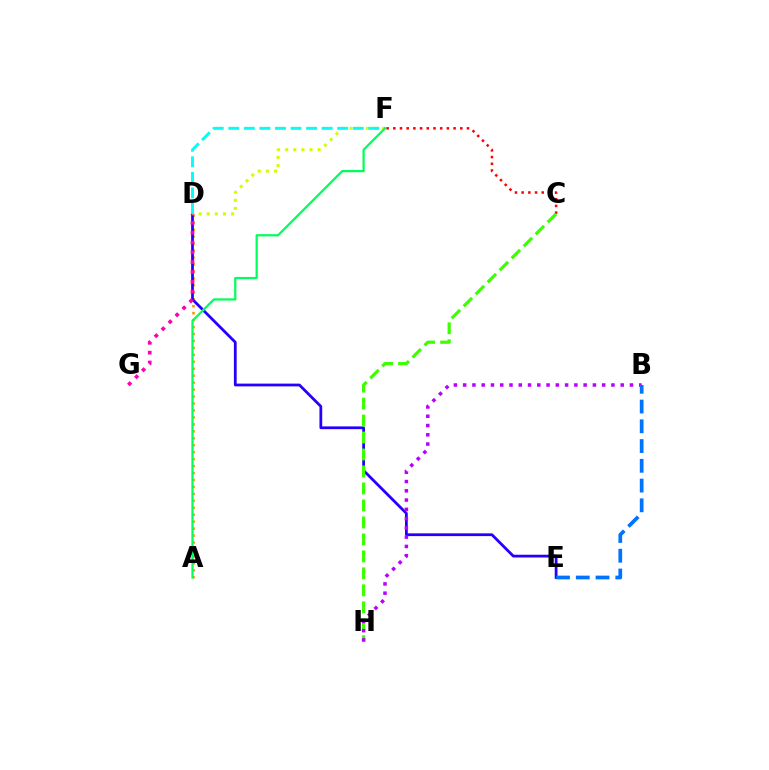{('C', 'F'): [{'color': '#ff0000', 'line_style': 'dotted', 'thickness': 1.82}], ('A', 'D'): [{'color': '#ff9400', 'line_style': 'dotted', 'thickness': 1.89}], ('D', 'E'): [{'color': '#2500ff', 'line_style': 'solid', 'thickness': 1.99}], ('C', 'H'): [{'color': '#3dff00', 'line_style': 'dashed', 'thickness': 2.31}], ('B', 'H'): [{'color': '#b900ff', 'line_style': 'dotted', 'thickness': 2.52}], ('D', 'G'): [{'color': '#ff00ac', 'line_style': 'dotted', 'thickness': 2.67}], ('B', 'E'): [{'color': '#0074ff', 'line_style': 'dashed', 'thickness': 2.68}], ('D', 'F'): [{'color': '#d1ff00', 'line_style': 'dotted', 'thickness': 2.21}, {'color': '#00fff6', 'line_style': 'dashed', 'thickness': 2.11}], ('A', 'F'): [{'color': '#00ff5c', 'line_style': 'solid', 'thickness': 1.61}]}